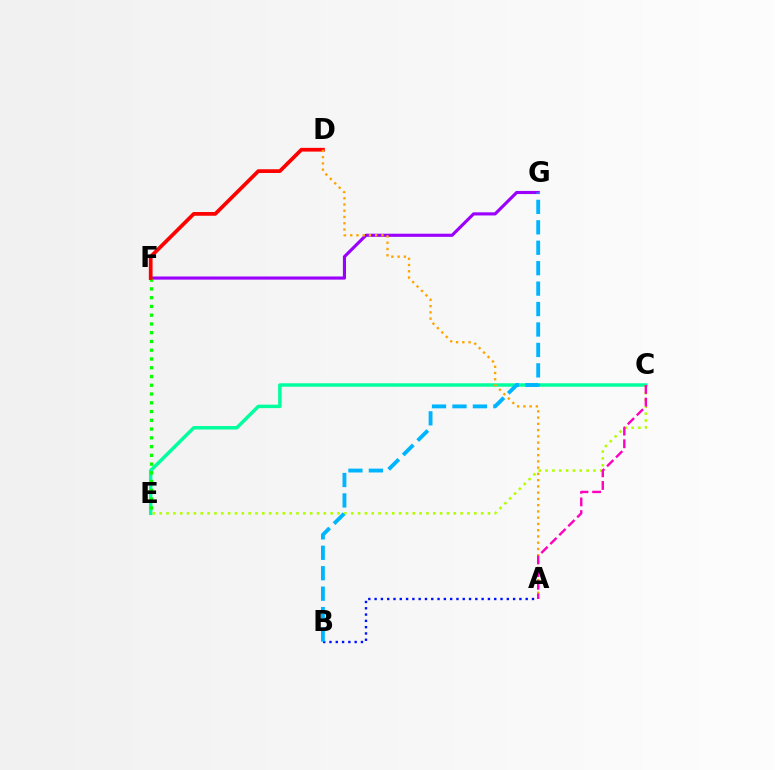{('C', 'E'): [{'color': '#00ff9d', 'line_style': 'solid', 'thickness': 2.5}, {'color': '#b3ff00', 'line_style': 'dotted', 'thickness': 1.86}], ('F', 'G'): [{'color': '#9b00ff', 'line_style': 'solid', 'thickness': 2.26}], ('E', 'F'): [{'color': '#08ff00', 'line_style': 'dotted', 'thickness': 2.38}], ('D', 'F'): [{'color': '#ff0000', 'line_style': 'solid', 'thickness': 2.69}], ('A', 'B'): [{'color': '#0010ff', 'line_style': 'dotted', 'thickness': 1.71}], ('B', 'G'): [{'color': '#00b5ff', 'line_style': 'dashed', 'thickness': 2.78}], ('A', 'D'): [{'color': '#ffa500', 'line_style': 'dotted', 'thickness': 1.7}], ('A', 'C'): [{'color': '#ff00bd', 'line_style': 'dashed', 'thickness': 1.72}]}